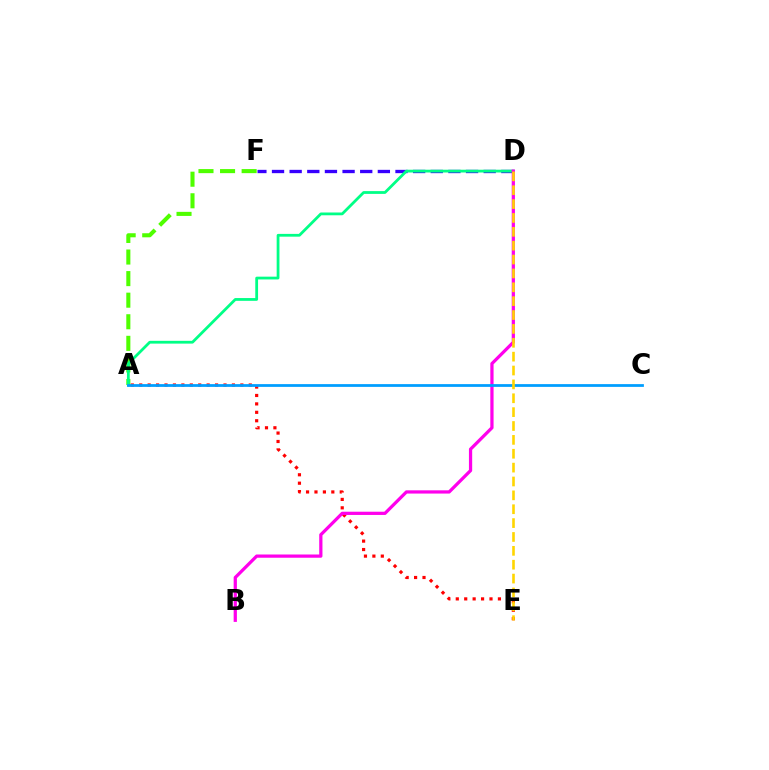{('A', 'E'): [{'color': '#ff0000', 'line_style': 'dotted', 'thickness': 2.29}], ('D', 'F'): [{'color': '#3700ff', 'line_style': 'dashed', 'thickness': 2.4}], ('A', 'F'): [{'color': '#4fff00', 'line_style': 'dashed', 'thickness': 2.93}], ('A', 'D'): [{'color': '#00ff86', 'line_style': 'solid', 'thickness': 2.0}], ('B', 'D'): [{'color': '#ff00ed', 'line_style': 'solid', 'thickness': 2.33}], ('A', 'C'): [{'color': '#009eff', 'line_style': 'solid', 'thickness': 1.99}], ('D', 'E'): [{'color': '#ffd500', 'line_style': 'dashed', 'thickness': 1.88}]}